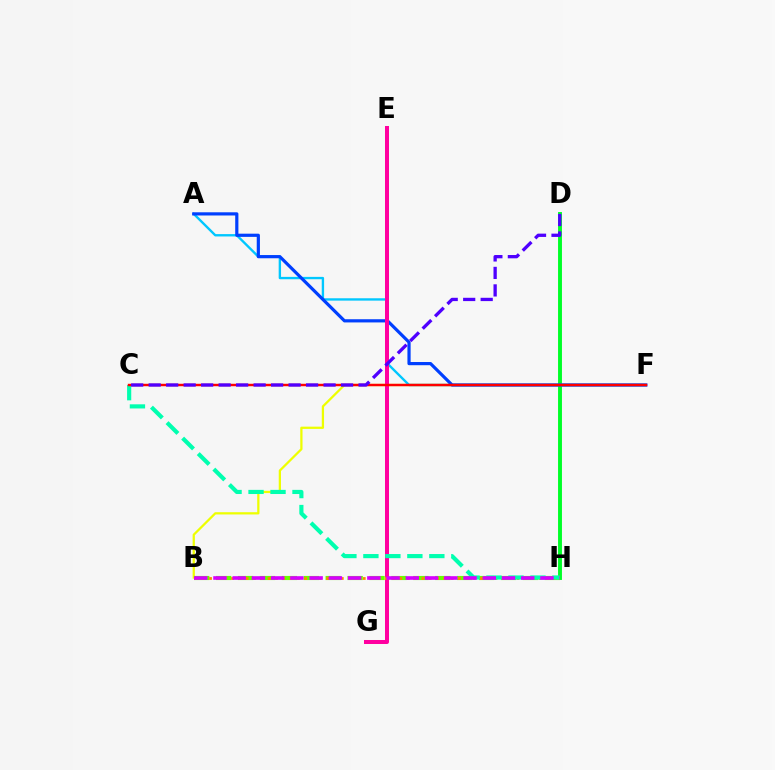{('D', 'H'): [{'color': '#00ff27', 'line_style': 'solid', 'thickness': 2.8}], ('B', 'F'): [{'color': '#eeff00', 'line_style': 'solid', 'thickness': 1.62}], ('A', 'F'): [{'color': '#00c7ff', 'line_style': 'solid', 'thickness': 1.7}, {'color': '#003fff', 'line_style': 'solid', 'thickness': 2.3}], ('B', 'H'): [{'color': '#66ff00', 'line_style': 'dashed', 'thickness': 2.98}, {'color': '#ff8800', 'line_style': 'dotted', 'thickness': 1.99}, {'color': '#d600ff', 'line_style': 'dashed', 'thickness': 2.61}], ('E', 'G'): [{'color': '#ff00a0', 'line_style': 'solid', 'thickness': 2.89}], ('C', 'H'): [{'color': '#00ffaf', 'line_style': 'dashed', 'thickness': 2.99}], ('C', 'F'): [{'color': '#ff0000', 'line_style': 'solid', 'thickness': 1.76}], ('C', 'D'): [{'color': '#4f00ff', 'line_style': 'dashed', 'thickness': 2.38}]}